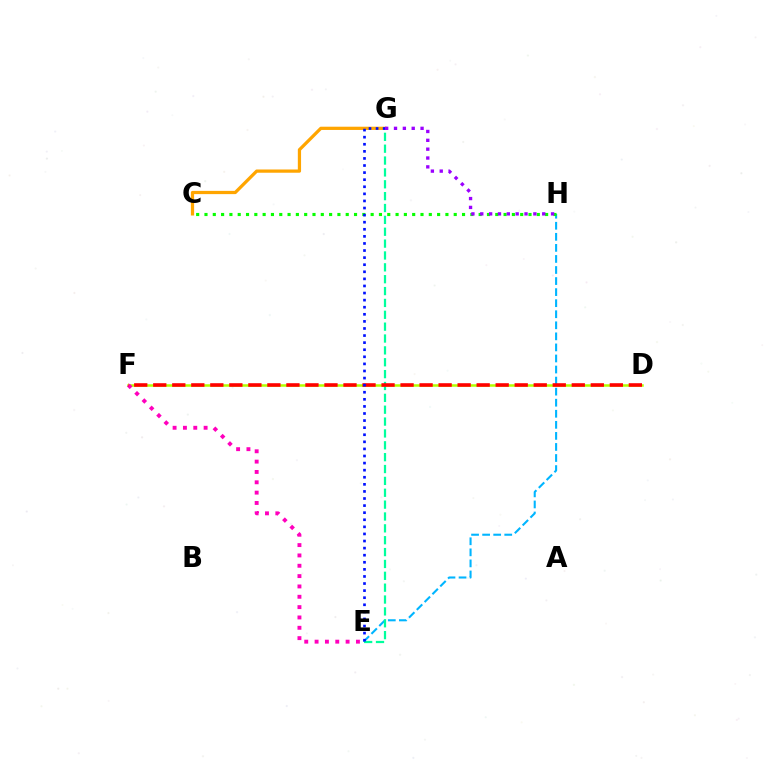{('C', 'G'): [{'color': '#ffa500', 'line_style': 'solid', 'thickness': 2.33}], ('D', 'F'): [{'color': '#b3ff00', 'line_style': 'solid', 'thickness': 1.8}, {'color': '#ff0000', 'line_style': 'dashed', 'thickness': 2.58}], ('E', 'F'): [{'color': '#ff00bd', 'line_style': 'dotted', 'thickness': 2.81}], ('E', 'H'): [{'color': '#00b5ff', 'line_style': 'dashed', 'thickness': 1.5}], ('E', 'G'): [{'color': '#00ff9d', 'line_style': 'dashed', 'thickness': 1.61}, {'color': '#0010ff', 'line_style': 'dotted', 'thickness': 1.92}], ('C', 'H'): [{'color': '#08ff00', 'line_style': 'dotted', 'thickness': 2.26}], ('G', 'H'): [{'color': '#9b00ff', 'line_style': 'dotted', 'thickness': 2.4}]}